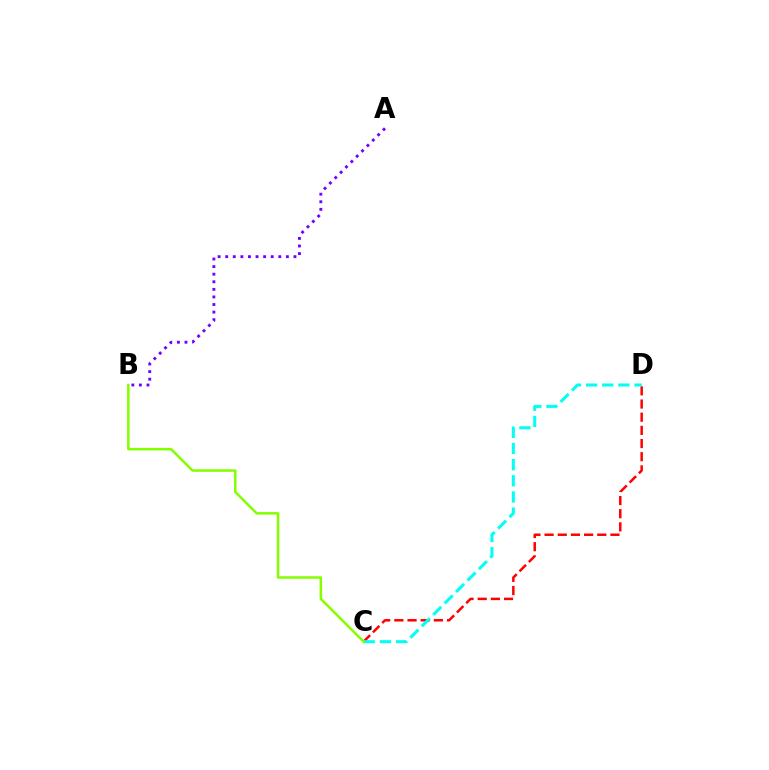{('C', 'D'): [{'color': '#ff0000', 'line_style': 'dashed', 'thickness': 1.79}, {'color': '#00fff6', 'line_style': 'dashed', 'thickness': 2.19}], ('A', 'B'): [{'color': '#7200ff', 'line_style': 'dotted', 'thickness': 2.06}], ('B', 'C'): [{'color': '#84ff00', 'line_style': 'solid', 'thickness': 1.82}]}